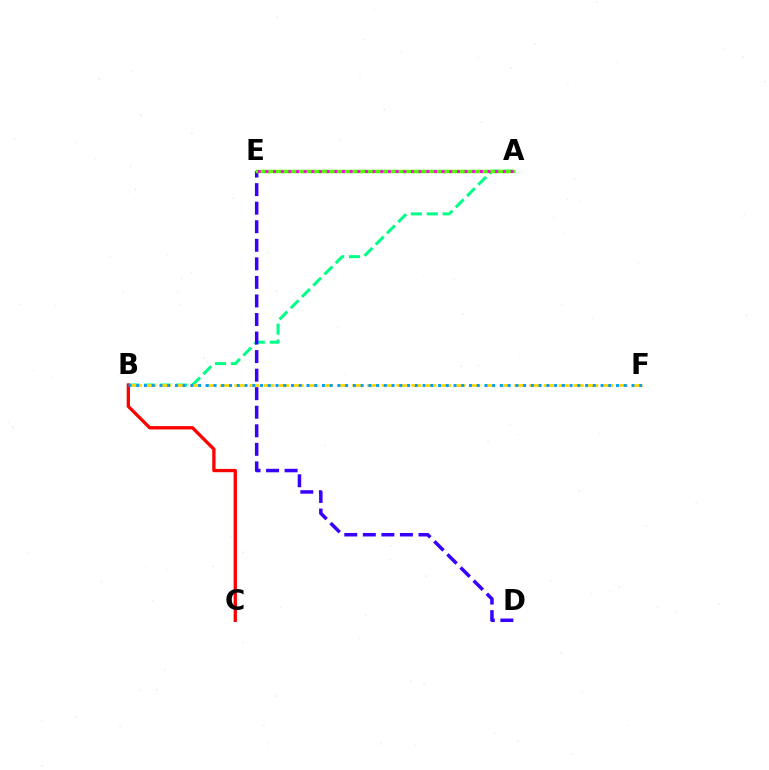{('A', 'B'): [{'color': '#00ff86', 'line_style': 'dashed', 'thickness': 2.16}], ('B', 'C'): [{'color': '#ff0000', 'line_style': 'solid', 'thickness': 2.38}], ('B', 'F'): [{'color': '#ffd500', 'line_style': 'dashed', 'thickness': 2.0}, {'color': '#009eff', 'line_style': 'dotted', 'thickness': 2.1}], ('D', 'E'): [{'color': '#3700ff', 'line_style': 'dashed', 'thickness': 2.52}], ('A', 'E'): [{'color': '#4fff00', 'line_style': 'solid', 'thickness': 2.49}, {'color': '#ff00ed', 'line_style': 'dotted', 'thickness': 2.08}]}